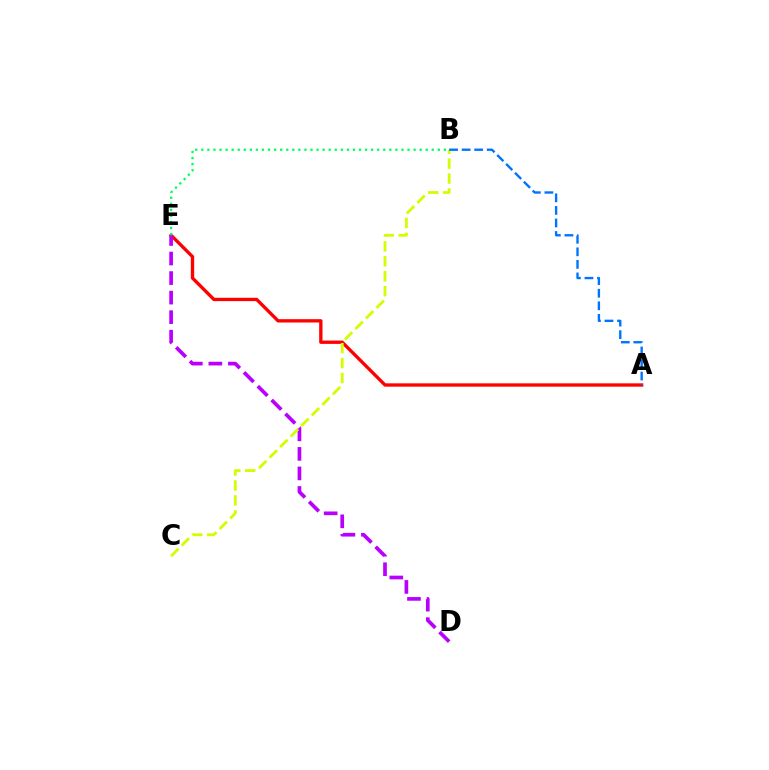{('A', 'E'): [{'color': '#ff0000', 'line_style': 'solid', 'thickness': 2.4}], ('D', 'E'): [{'color': '#b900ff', 'line_style': 'dashed', 'thickness': 2.65}], ('B', 'C'): [{'color': '#d1ff00', 'line_style': 'dashed', 'thickness': 2.03}], ('A', 'B'): [{'color': '#0074ff', 'line_style': 'dashed', 'thickness': 1.71}], ('B', 'E'): [{'color': '#00ff5c', 'line_style': 'dotted', 'thickness': 1.65}]}